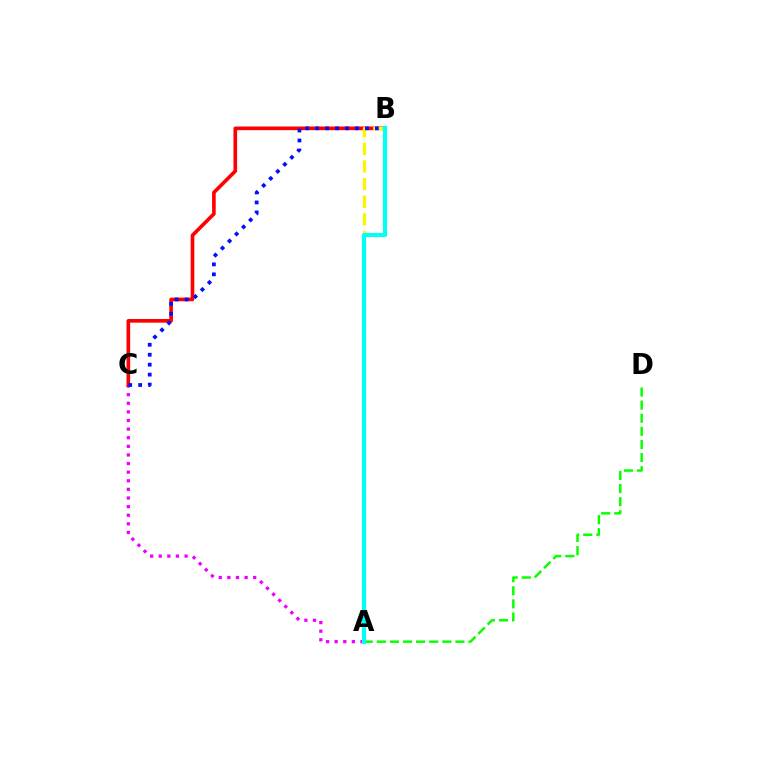{('A', 'C'): [{'color': '#ee00ff', 'line_style': 'dotted', 'thickness': 2.34}], ('B', 'C'): [{'color': '#ff0000', 'line_style': 'solid', 'thickness': 2.62}, {'color': '#0010ff', 'line_style': 'dotted', 'thickness': 2.71}], ('A', 'B'): [{'color': '#fcf500', 'line_style': 'dashed', 'thickness': 2.39}, {'color': '#00fff6', 'line_style': 'solid', 'thickness': 3.0}], ('A', 'D'): [{'color': '#08ff00', 'line_style': 'dashed', 'thickness': 1.78}]}